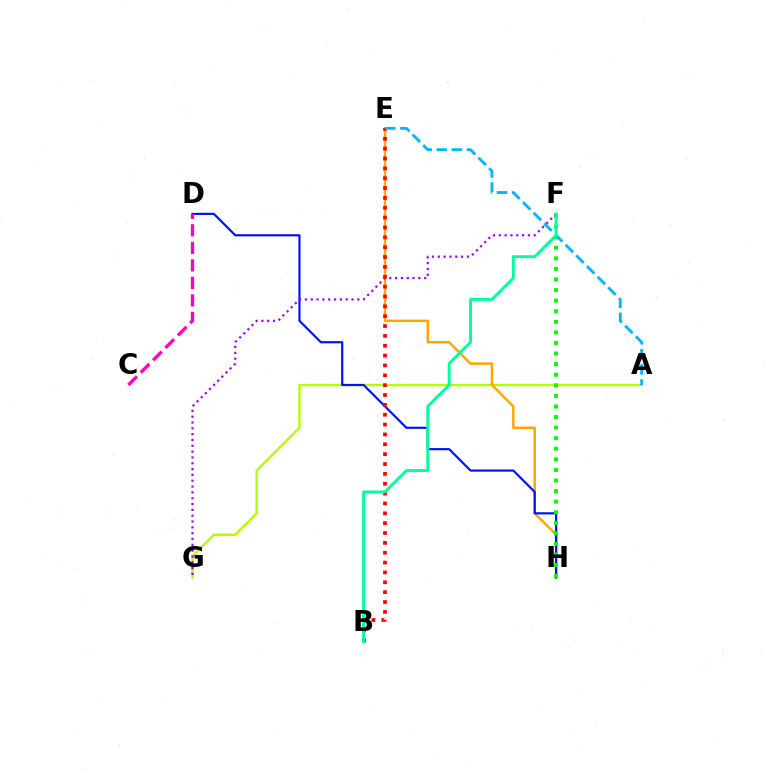{('A', 'G'): [{'color': '#b3ff00', 'line_style': 'solid', 'thickness': 1.74}], ('E', 'H'): [{'color': '#ffa500', 'line_style': 'solid', 'thickness': 1.78}], ('D', 'H'): [{'color': '#0010ff', 'line_style': 'solid', 'thickness': 1.56}], ('F', 'H'): [{'color': '#08ff00', 'line_style': 'dotted', 'thickness': 2.87}], ('F', 'G'): [{'color': '#9b00ff', 'line_style': 'dotted', 'thickness': 1.58}], ('B', 'E'): [{'color': '#ff0000', 'line_style': 'dotted', 'thickness': 2.68}], ('C', 'D'): [{'color': '#ff00bd', 'line_style': 'dashed', 'thickness': 2.38}], ('A', 'E'): [{'color': '#00b5ff', 'line_style': 'dashed', 'thickness': 2.05}], ('B', 'F'): [{'color': '#00ff9d', 'line_style': 'solid', 'thickness': 2.11}]}